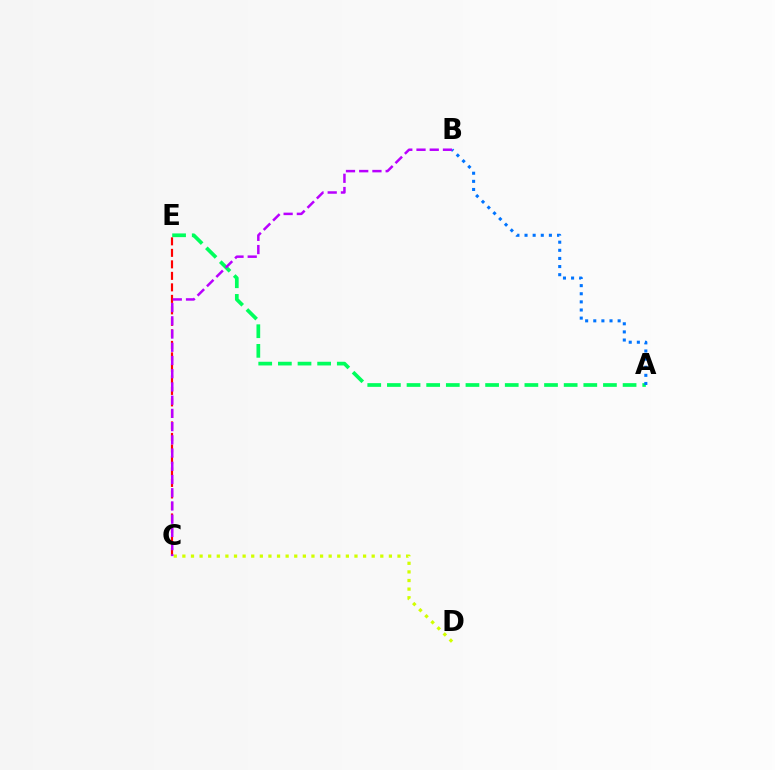{('C', 'D'): [{'color': '#d1ff00', 'line_style': 'dotted', 'thickness': 2.34}], ('A', 'E'): [{'color': '#00ff5c', 'line_style': 'dashed', 'thickness': 2.67}], ('A', 'B'): [{'color': '#0074ff', 'line_style': 'dotted', 'thickness': 2.21}], ('C', 'E'): [{'color': '#ff0000', 'line_style': 'dashed', 'thickness': 1.56}], ('B', 'C'): [{'color': '#b900ff', 'line_style': 'dashed', 'thickness': 1.8}]}